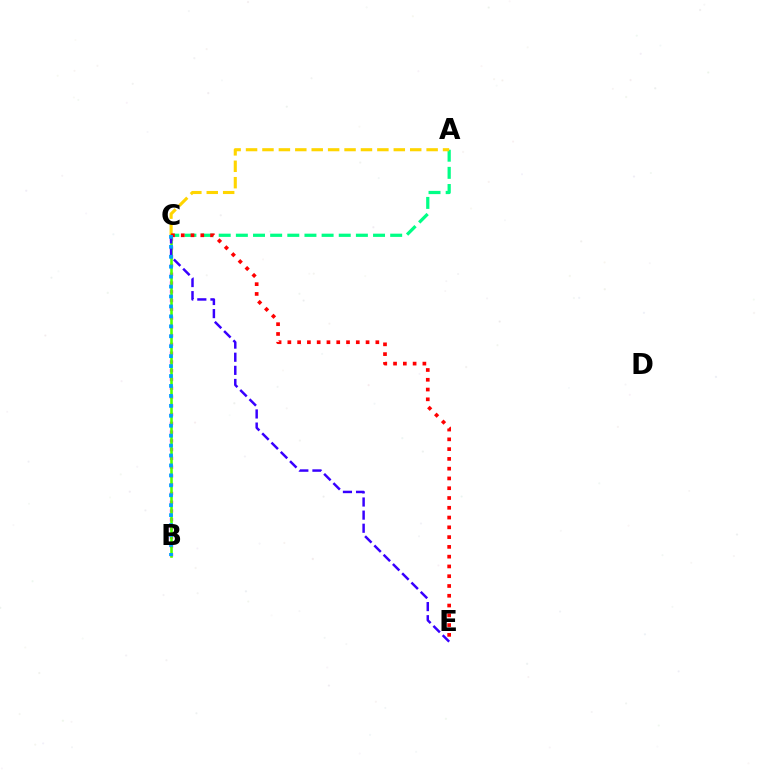{('A', 'C'): [{'color': '#00ff86', 'line_style': 'dashed', 'thickness': 2.33}, {'color': '#ffd500', 'line_style': 'dashed', 'thickness': 2.23}], ('B', 'C'): [{'color': '#ff00ed', 'line_style': 'dotted', 'thickness': 2.38}, {'color': '#4fff00', 'line_style': 'solid', 'thickness': 1.86}, {'color': '#009eff', 'line_style': 'dotted', 'thickness': 2.7}], ('C', 'E'): [{'color': '#3700ff', 'line_style': 'dashed', 'thickness': 1.78}, {'color': '#ff0000', 'line_style': 'dotted', 'thickness': 2.66}]}